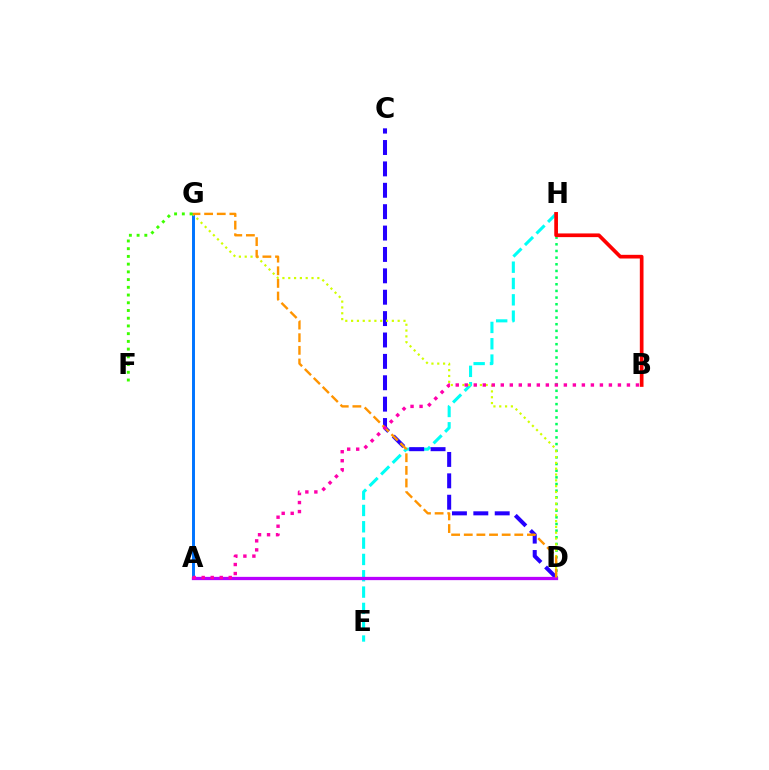{('A', 'G'): [{'color': '#0074ff', 'line_style': 'solid', 'thickness': 2.12}], ('E', 'H'): [{'color': '#00fff6', 'line_style': 'dashed', 'thickness': 2.22}], ('D', 'H'): [{'color': '#00ff5c', 'line_style': 'dotted', 'thickness': 1.81}], ('C', 'D'): [{'color': '#2500ff', 'line_style': 'dashed', 'thickness': 2.91}], ('D', 'G'): [{'color': '#d1ff00', 'line_style': 'dotted', 'thickness': 1.58}, {'color': '#ff9400', 'line_style': 'dashed', 'thickness': 1.72}], ('A', 'D'): [{'color': '#b900ff', 'line_style': 'solid', 'thickness': 2.36}], ('A', 'B'): [{'color': '#ff00ac', 'line_style': 'dotted', 'thickness': 2.45}], ('B', 'H'): [{'color': '#ff0000', 'line_style': 'solid', 'thickness': 2.66}], ('F', 'G'): [{'color': '#3dff00', 'line_style': 'dotted', 'thickness': 2.1}]}